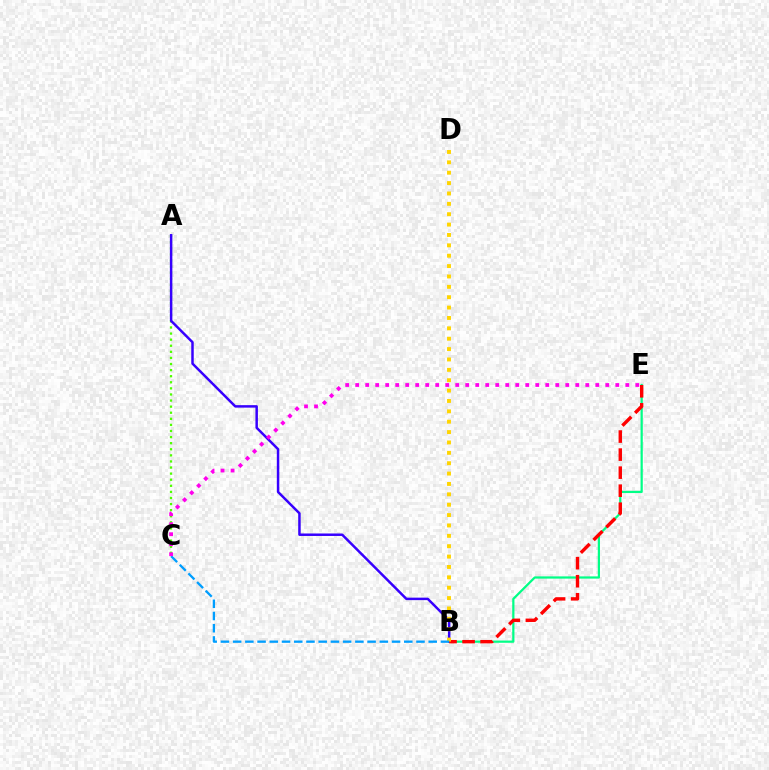{('B', 'E'): [{'color': '#00ff86', 'line_style': 'solid', 'thickness': 1.6}, {'color': '#ff0000', 'line_style': 'dashed', 'thickness': 2.45}], ('A', 'C'): [{'color': '#4fff00', 'line_style': 'dotted', 'thickness': 1.65}], ('A', 'B'): [{'color': '#3700ff', 'line_style': 'solid', 'thickness': 1.79}], ('B', 'D'): [{'color': '#ffd500', 'line_style': 'dotted', 'thickness': 2.82}], ('B', 'C'): [{'color': '#009eff', 'line_style': 'dashed', 'thickness': 1.66}], ('C', 'E'): [{'color': '#ff00ed', 'line_style': 'dotted', 'thickness': 2.72}]}